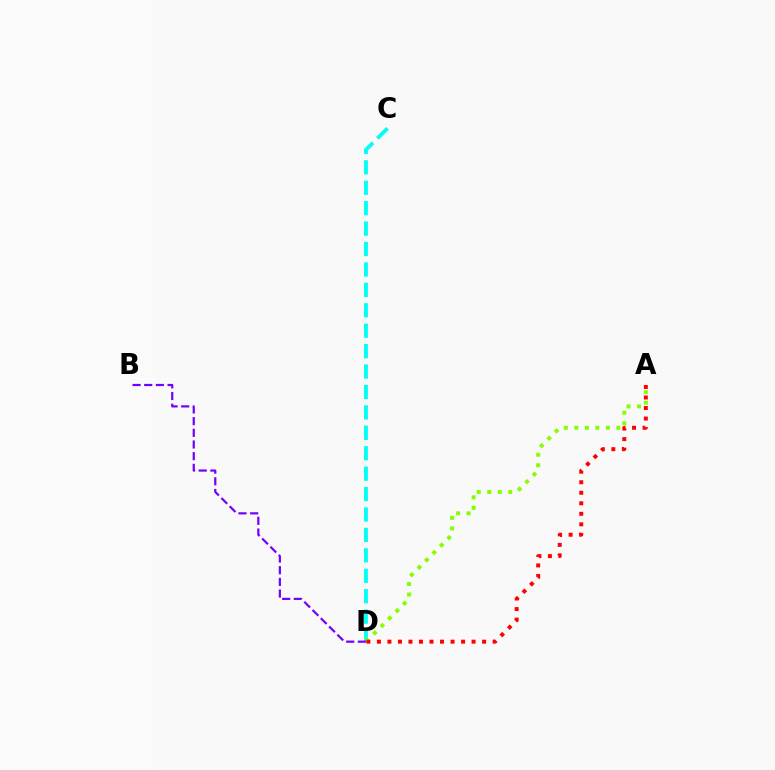{('C', 'D'): [{'color': '#00fff6', 'line_style': 'dashed', 'thickness': 2.77}], ('A', 'D'): [{'color': '#84ff00', 'line_style': 'dotted', 'thickness': 2.86}, {'color': '#ff0000', 'line_style': 'dotted', 'thickness': 2.86}], ('B', 'D'): [{'color': '#7200ff', 'line_style': 'dashed', 'thickness': 1.59}]}